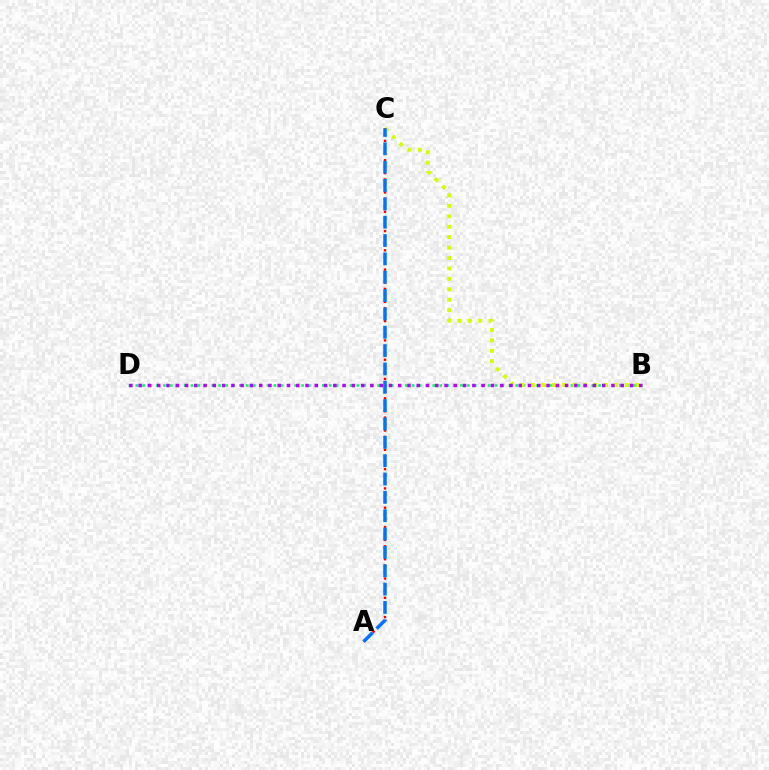{('B', 'D'): [{'color': '#00ff5c', 'line_style': 'dotted', 'thickness': 1.88}, {'color': '#b900ff', 'line_style': 'dotted', 'thickness': 2.52}], ('B', 'C'): [{'color': '#d1ff00', 'line_style': 'dotted', 'thickness': 2.83}], ('A', 'C'): [{'color': '#ff0000', 'line_style': 'dotted', 'thickness': 1.75}, {'color': '#0074ff', 'line_style': 'dashed', 'thickness': 2.49}]}